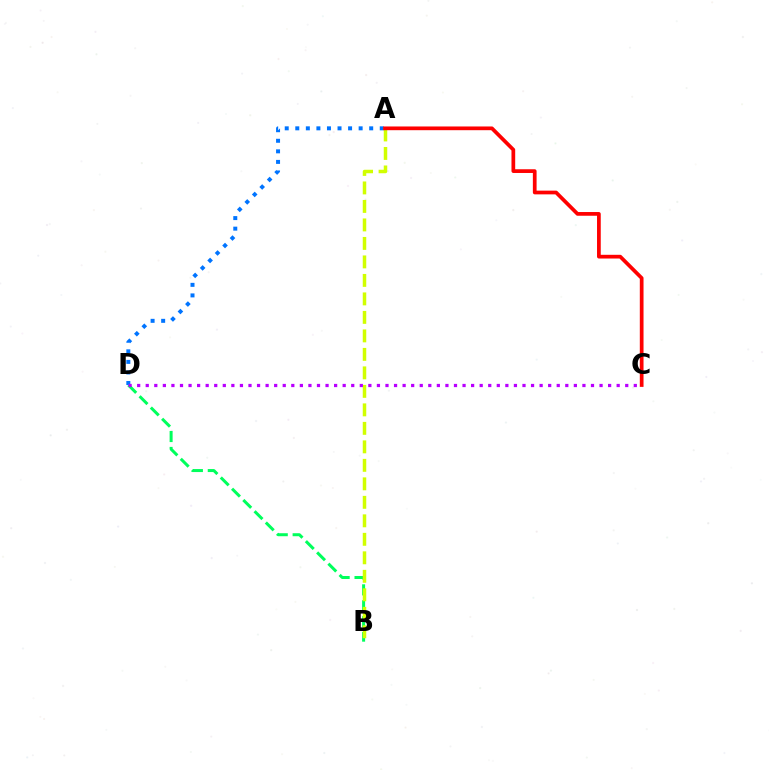{('A', 'D'): [{'color': '#0074ff', 'line_style': 'dotted', 'thickness': 2.87}], ('B', 'D'): [{'color': '#00ff5c', 'line_style': 'dashed', 'thickness': 2.16}], ('A', 'B'): [{'color': '#d1ff00', 'line_style': 'dashed', 'thickness': 2.51}], ('C', 'D'): [{'color': '#b900ff', 'line_style': 'dotted', 'thickness': 2.33}], ('A', 'C'): [{'color': '#ff0000', 'line_style': 'solid', 'thickness': 2.68}]}